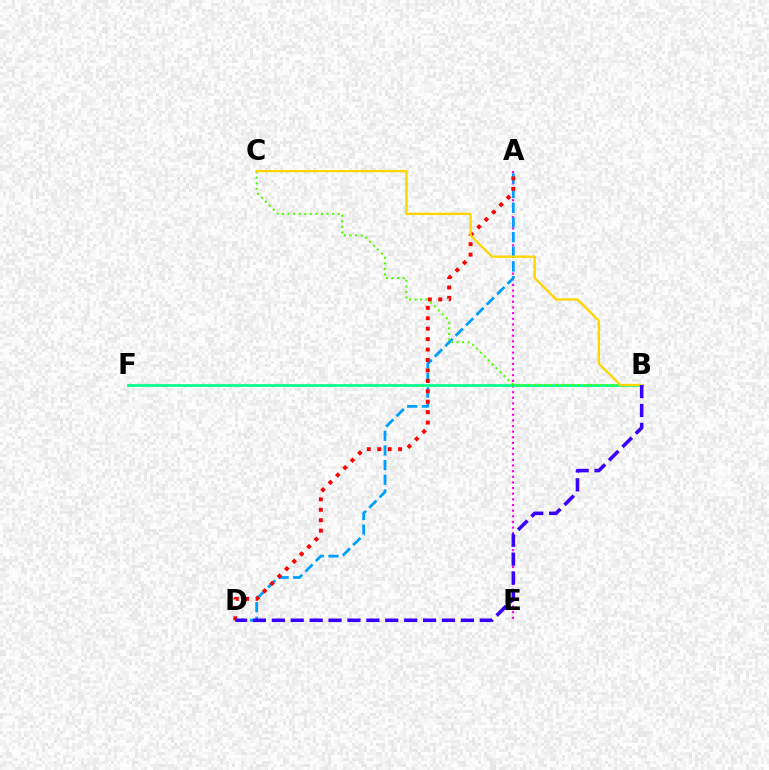{('A', 'E'): [{'color': '#ff00ed', 'line_style': 'dotted', 'thickness': 1.53}], ('B', 'F'): [{'color': '#00ff86', 'line_style': 'solid', 'thickness': 1.94}], ('A', 'D'): [{'color': '#009eff', 'line_style': 'dashed', 'thickness': 1.99}, {'color': '#ff0000', 'line_style': 'dotted', 'thickness': 2.83}], ('B', 'C'): [{'color': '#4fff00', 'line_style': 'dotted', 'thickness': 1.51}, {'color': '#ffd500', 'line_style': 'solid', 'thickness': 1.66}], ('B', 'D'): [{'color': '#3700ff', 'line_style': 'dashed', 'thickness': 2.57}]}